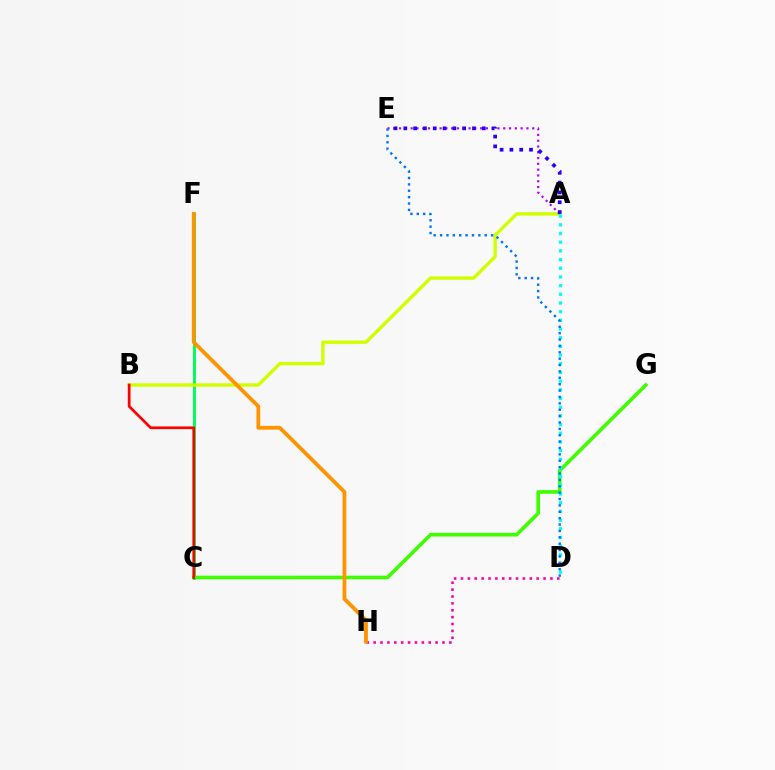{('C', 'F'): [{'color': '#00ff5c', 'line_style': 'solid', 'thickness': 2.15}], ('C', 'G'): [{'color': '#3dff00', 'line_style': 'solid', 'thickness': 2.6}], ('A', 'B'): [{'color': '#d1ff00', 'line_style': 'solid', 'thickness': 2.45}], ('A', 'E'): [{'color': '#b900ff', 'line_style': 'dotted', 'thickness': 1.57}, {'color': '#2500ff', 'line_style': 'dotted', 'thickness': 2.66}], ('A', 'D'): [{'color': '#00fff6', 'line_style': 'dotted', 'thickness': 2.36}], ('D', 'H'): [{'color': '#ff00ac', 'line_style': 'dotted', 'thickness': 1.87}], ('F', 'H'): [{'color': '#ff9400', 'line_style': 'solid', 'thickness': 2.73}], ('D', 'E'): [{'color': '#0074ff', 'line_style': 'dotted', 'thickness': 1.73}], ('B', 'C'): [{'color': '#ff0000', 'line_style': 'solid', 'thickness': 1.96}]}